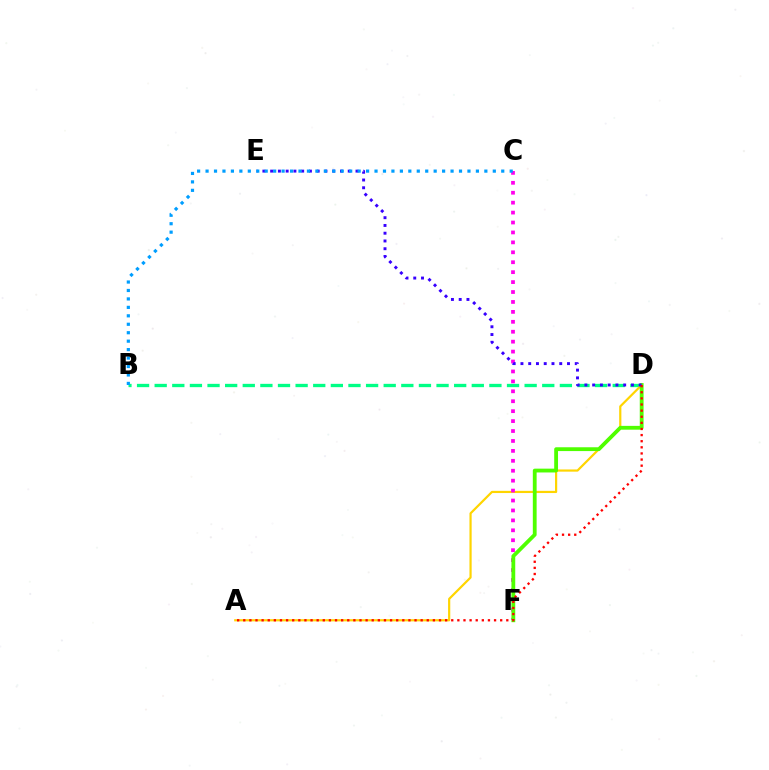{('B', 'D'): [{'color': '#00ff86', 'line_style': 'dashed', 'thickness': 2.39}], ('A', 'D'): [{'color': '#ffd500', 'line_style': 'solid', 'thickness': 1.58}, {'color': '#ff0000', 'line_style': 'dotted', 'thickness': 1.66}], ('C', 'F'): [{'color': '#ff00ed', 'line_style': 'dotted', 'thickness': 2.7}], ('D', 'F'): [{'color': '#4fff00', 'line_style': 'solid', 'thickness': 2.75}], ('D', 'E'): [{'color': '#3700ff', 'line_style': 'dotted', 'thickness': 2.11}], ('B', 'C'): [{'color': '#009eff', 'line_style': 'dotted', 'thickness': 2.3}]}